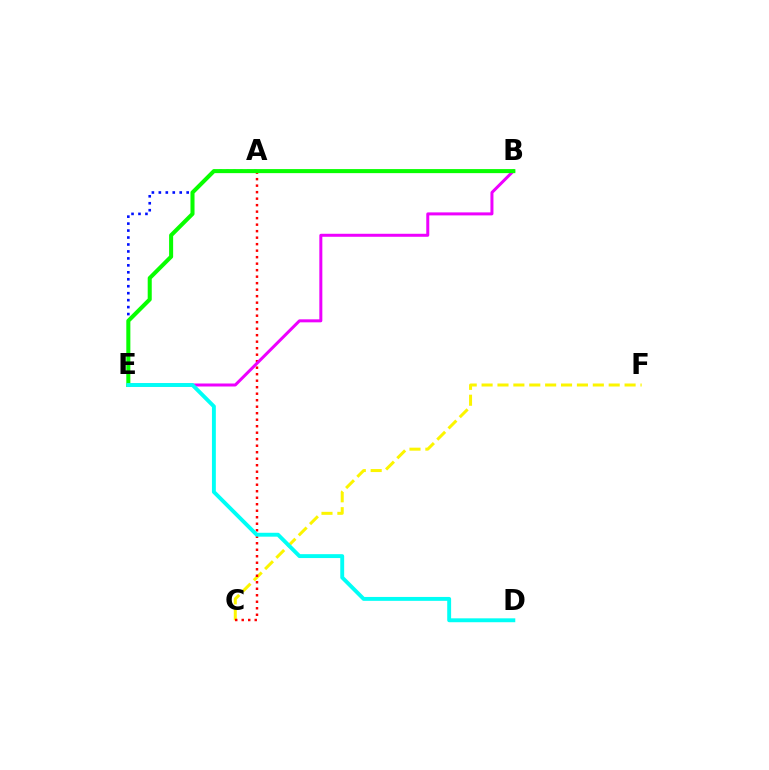{('A', 'E'): [{'color': '#0010ff', 'line_style': 'dotted', 'thickness': 1.89}], ('C', 'F'): [{'color': '#fcf500', 'line_style': 'dashed', 'thickness': 2.16}], ('A', 'C'): [{'color': '#ff0000', 'line_style': 'dotted', 'thickness': 1.77}], ('B', 'E'): [{'color': '#ee00ff', 'line_style': 'solid', 'thickness': 2.16}, {'color': '#08ff00', 'line_style': 'solid', 'thickness': 2.91}], ('D', 'E'): [{'color': '#00fff6', 'line_style': 'solid', 'thickness': 2.8}]}